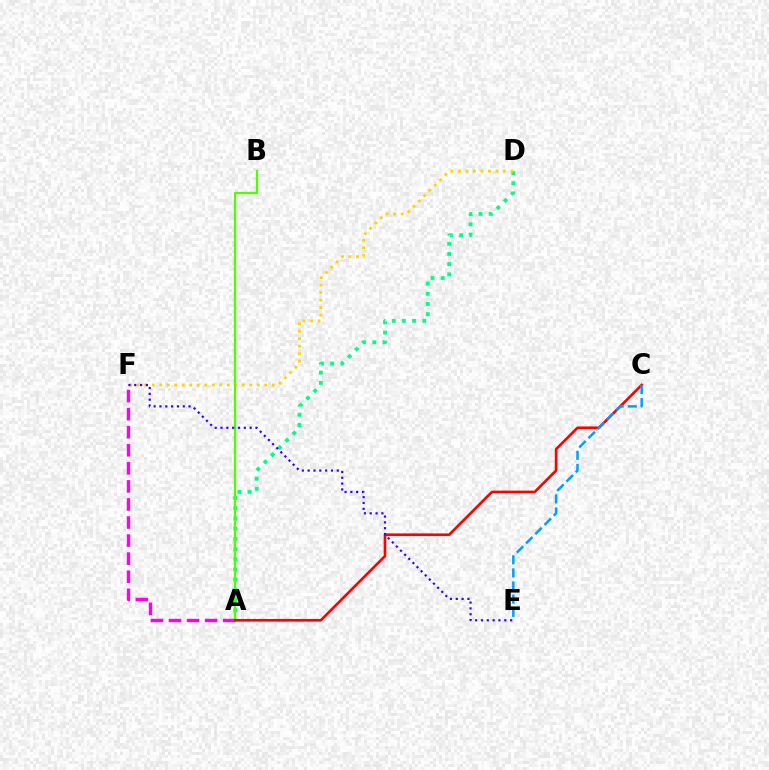{('A', 'D'): [{'color': '#00ff86', 'line_style': 'dotted', 'thickness': 2.77}], ('A', 'F'): [{'color': '#ff00ed', 'line_style': 'dashed', 'thickness': 2.45}], ('D', 'F'): [{'color': '#ffd500', 'line_style': 'dotted', 'thickness': 2.04}], ('A', 'B'): [{'color': '#4fff00', 'line_style': 'solid', 'thickness': 1.63}], ('A', 'C'): [{'color': '#ff0000', 'line_style': 'solid', 'thickness': 1.91}], ('E', 'F'): [{'color': '#3700ff', 'line_style': 'dotted', 'thickness': 1.58}], ('C', 'E'): [{'color': '#009eff', 'line_style': 'dashed', 'thickness': 1.78}]}